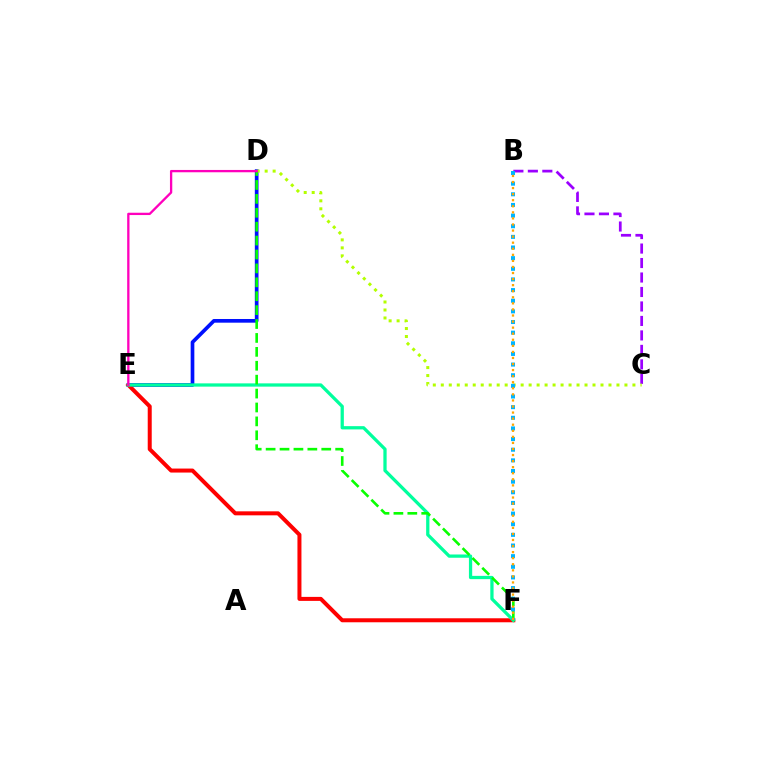{('D', 'E'): [{'color': '#0010ff', 'line_style': 'solid', 'thickness': 2.65}, {'color': '#ff00bd', 'line_style': 'solid', 'thickness': 1.66}], ('E', 'F'): [{'color': '#ff0000', 'line_style': 'solid', 'thickness': 2.88}, {'color': '#00ff9d', 'line_style': 'solid', 'thickness': 2.35}], ('B', 'C'): [{'color': '#9b00ff', 'line_style': 'dashed', 'thickness': 1.97}], ('C', 'D'): [{'color': '#b3ff00', 'line_style': 'dotted', 'thickness': 2.17}], ('D', 'F'): [{'color': '#08ff00', 'line_style': 'dashed', 'thickness': 1.89}], ('B', 'F'): [{'color': '#00b5ff', 'line_style': 'dotted', 'thickness': 2.89}, {'color': '#ffa500', 'line_style': 'dotted', 'thickness': 1.65}]}